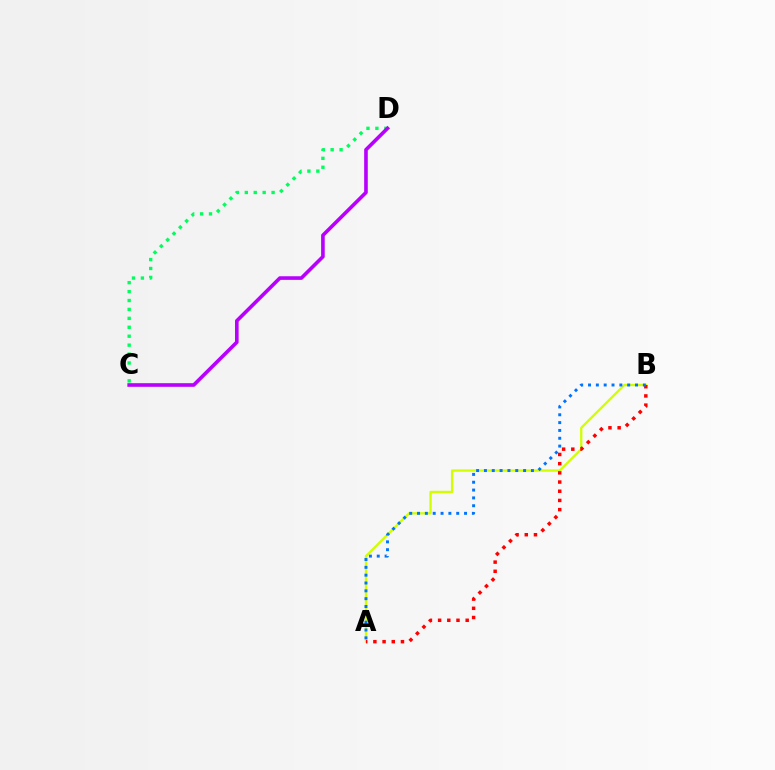{('A', 'B'): [{'color': '#d1ff00', 'line_style': 'solid', 'thickness': 1.66}, {'color': '#ff0000', 'line_style': 'dotted', 'thickness': 2.5}, {'color': '#0074ff', 'line_style': 'dotted', 'thickness': 2.13}], ('C', 'D'): [{'color': '#00ff5c', 'line_style': 'dotted', 'thickness': 2.43}, {'color': '#b900ff', 'line_style': 'solid', 'thickness': 2.61}]}